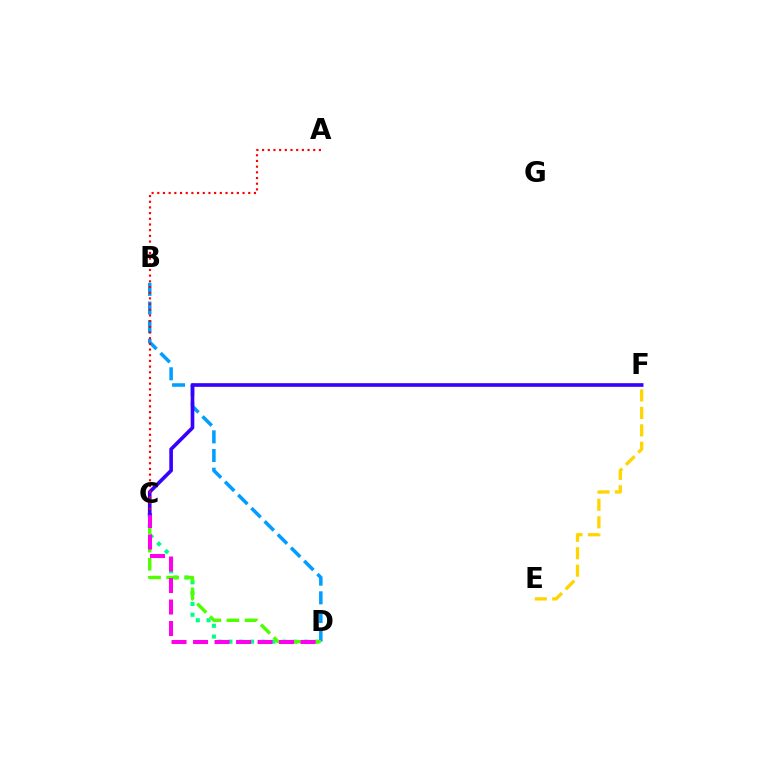{('E', 'F'): [{'color': '#ffd500', 'line_style': 'dashed', 'thickness': 2.37}], ('C', 'D'): [{'color': '#00ff86', 'line_style': 'dotted', 'thickness': 2.94}, {'color': '#4fff00', 'line_style': 'dashed', 'thickness': 2.46}, {'color': '#ff00ed', 'line_style': 'dashed', 'thickness': 2.92}], ('B', 'D'): [{'color': '#009eff', 'line_style': 'dashed', 'thickness': 2.54}], ('C', 'F'): [{'color': '#3700ff', 'line_style': 'solid', 'thickness': 2.62}], ('A', 'C'): [{'color': '#ff0000', 'line_style': 'dotted', 'thickness': 1.54}]}